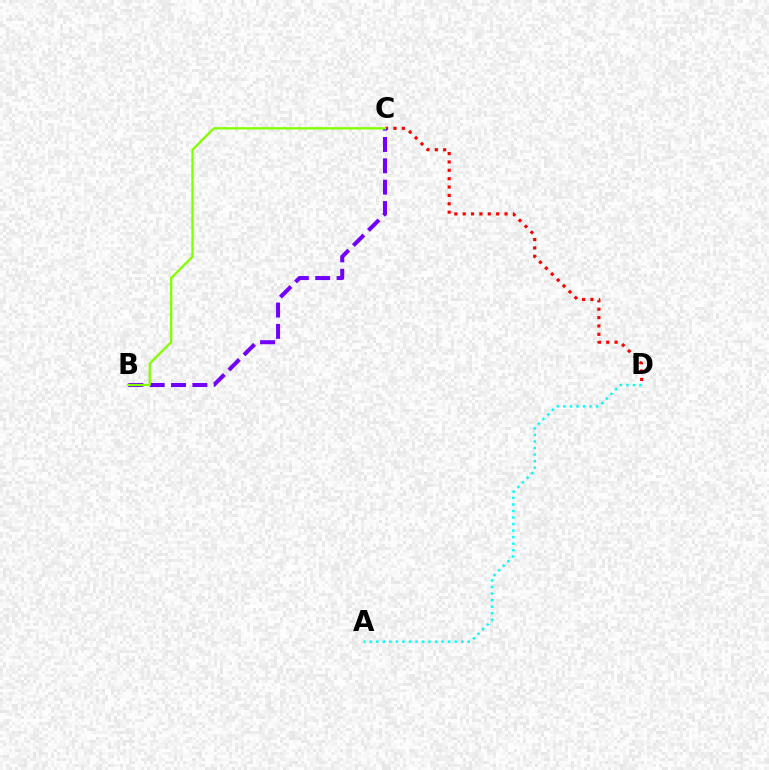{('C', 'D'): [{'color': '#ff0000', 'line_style': 'dotted', 'thickness': 2.27}], ('A', 'D'): [{'color': '#00fff6', 'line_style': 'dotted', 'thickness': 1.77}], ('B', 'C'): [{'color': '#7200ff', 'line_style': 'dashed', 'thickness': 2.9}, {'color': '#84ff00', 'line_style': 'solid', 'thickness': 1.67}]}